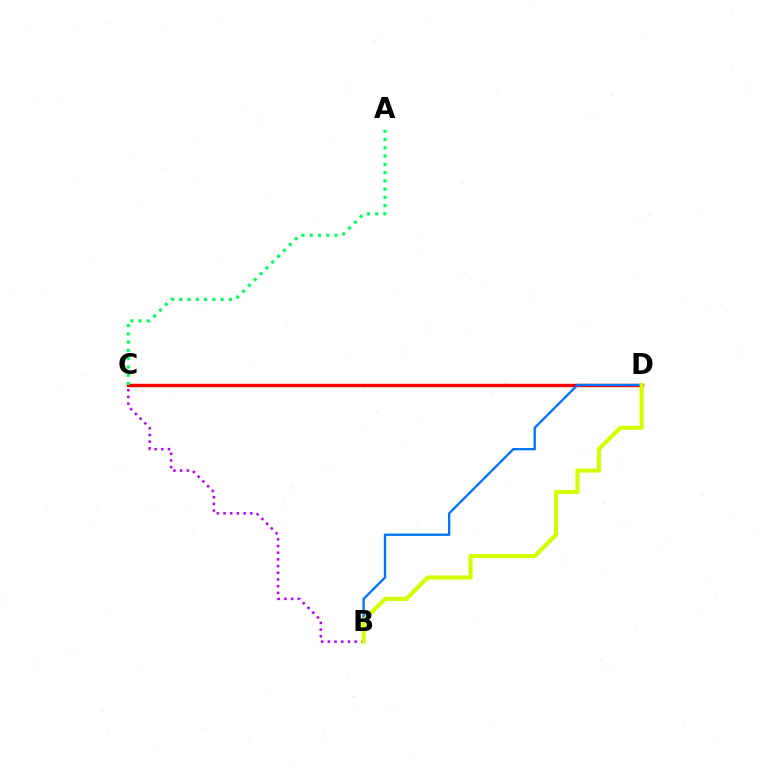{('C', 'D'): [{'color': '#ff0000', 'line_style': 'solid', 'thickness': 2.45}], ('B', 'C'): [{'color': '#b900ff', 'line_style': 'dotted', 'thickness': 1.82}], ('A', 'C'): [{'color': '#00ff5c', 'line_style': 'dotted', 'thickness': 2.24}], ('B', 'D'): [{'color': '#0074ff', 'line_style': 'solid', 'thickness': 1.68}, {'color': '#d1ff00', 'line_style': 'solid', 'thickness': 2.96}]}